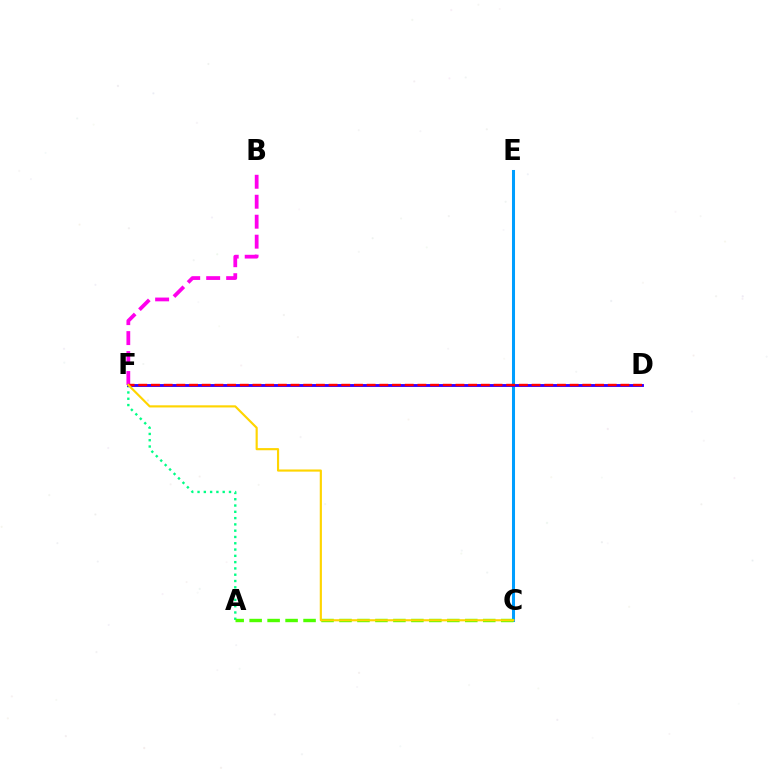{('B', 'F'): [{'color': '#ff00ed', 'line_style': 'dashed', 'thickness': 2.71}], ('A', 'F'): [{'color': '#00ff86', 'line_style': 'dotted', 'thickness': 1.71}], ('C', 'E'): [{'color': '#009eff', 'line_style': 'solid', 'thickness': 2.19}], ('D', 'F'): [{'color': '#3700ff', 'line_style': 'solid', 'thickness': 2.08}, {'color': '#ff0000', 'line_style': 'dashed', 'thickness': 1.72}], ('A', 'C'): [{'color': '#4fff00', 'line_style': 'dashed', 'thickness': 2.44}], ('C', 'F'): [{'color': '#ffd500', 'line_style': 'solid', 'thickness': 1.55}]}